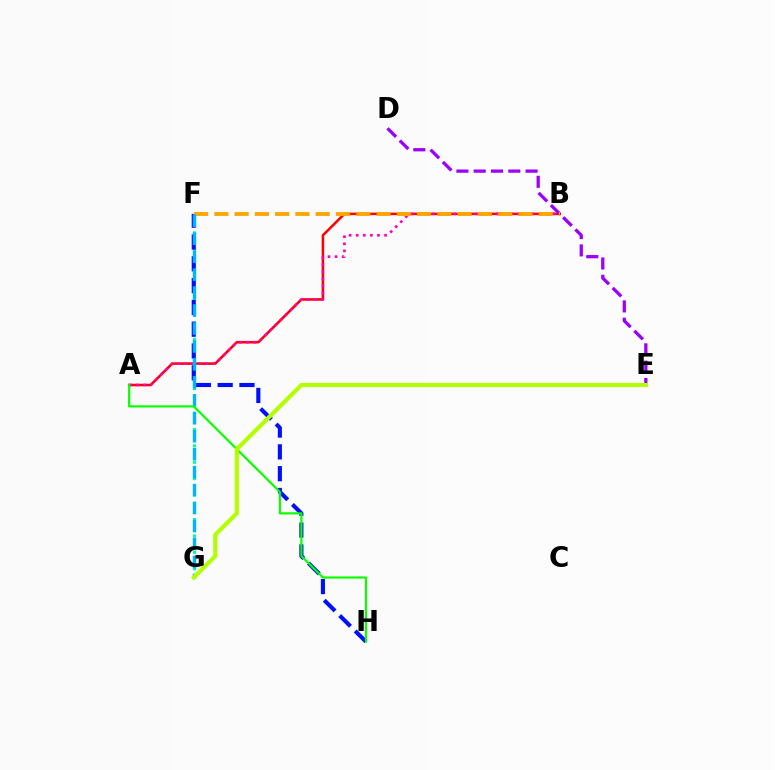{('A', 'B'): [{'color': '#ff0000', 'line_style': 'solid', 'thickness': 1.83}, {'color': '#ff00bd', 'line_style': 'dotted', 'thickness': 1.93}], ('F', 'G'): [{'color': '#00ff9d', 'line_style': 'dotted', 'thickness': 2.23}, {'color': '#00b5ff', 'line_style': 'dashed', 'thickness': 2.44}], ('D', 'E'): [{'color': '#9b00ff', 'line_style': 'dashed', 'thickness': 2.35}], ('F', 'H'): [{'color': '#0010ff', 'line_style': 'dashed', 'thickness': 2.96}], ('B', 'F'): [{'color': '#ffa500', 'line_style': 'dashed', 'thickness': 2.75}], ('A', 'H'): [{'color': '#08ff00', 'line_style': 'solid', 'thickness': 1.56}], ('E', 'G'): [{'color': '#b3ff00', 'line_style': 'solid', 'thickness': 2.98}]}